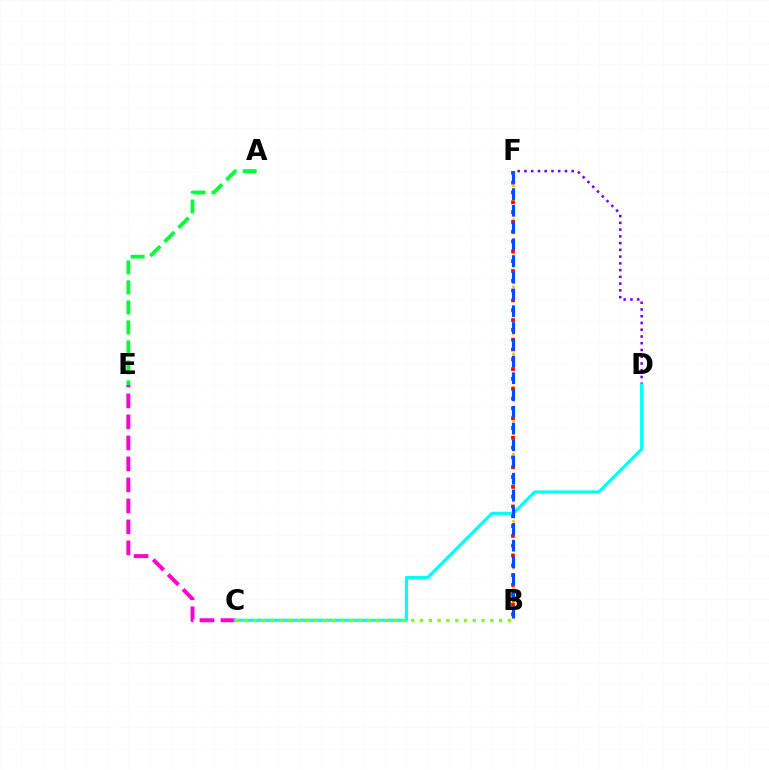{('C', 'E'): [{'color': '#ff00cf', 'line_style': 'dashed', 'thickness': 2.85}], ('D', 'F'): [{'color': '#7200ff', 'line_style': 'dotted', 'thickness': 1.83}], ('C', 'D'): [{'color': '#00fff6', 'line_style': 'solid', 'thickness': 2.28}], ('B', 'F'): [{'color': '#ffbd00', 'line_style': 'dotted', 'thickness': 1.82}, {'color': '#ff0000', 'line_style': 'dotted', 'thickness': 2.67}, {'color': '#004bff', 'line_style': 'dashed', 'thickness': 2.27}], ('A', 'E'): [{'color': '#00ff39', 'line_style': 'dashed', 'thickness': 2.72}], ('B', 'C'): [{'color': '#84ff00', 'line_style': 'dotted', 'thickness': 2.39}]}